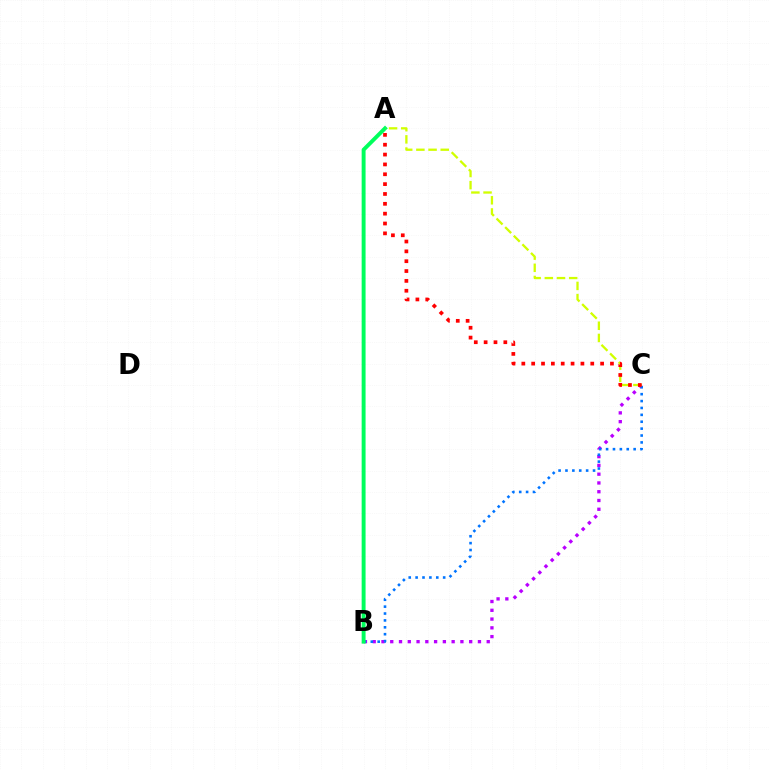{('B', 'C'): [{'color': '#b900ff', 'line_style': 'dotted', 'thickness': 2.38}, {'color': '#0074ff', 'line_style': 'dotted', 'thickness': 1.87}], ('A', 'B'): [{'color': '#00ff5c', 'line_style': 'solid', 'thickness': 2.82}], ('A', 'C'): [{'color': '#d1ff00', 'line_style': 'dashed', 'thickness': 1.65}, {'color': '#ff0000', 'line_style': 'dotted', 'thickness': 2.68}]}